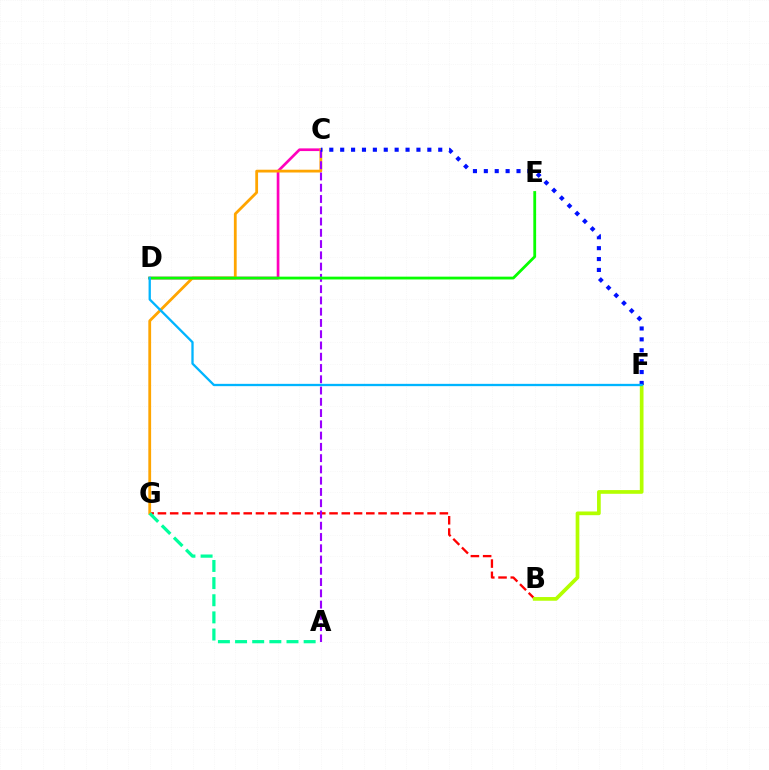{('B', 'G'): [{'color': '#ff0000', 'line_style': 'dashed', 'thickness': 1.67}], ('C', 'D'): [{'color': '#ff00bd', 'line_style': 'solid', 'thickness': 1.93}], ('C', 'G'): [{'color': '#ffa500', 'line_style': 'solid', 'thickness': 2.01}], ('B', 'F'): [{'color': '#b3ff00', 'line_style': 'solid', 'thickness': 2.67}], ('A', 'C'): [{'color': '#9b00ff', 'line_style': 'dashed', 'thickness': 1.53}], ('D', 'E'): [{'color': '#08ff00', 'line_style': 'solid', 'thickness': 2.01}], ('C', 'F'): [{'color': '#0010ff', 'line_style': 'dotted', 'thickness': 2.96}], ('D', 'F'): [{'color': '#00b5ff', 'line_style': 'solid', 'thickness': 1.66}], ('A', 'G'): [{'color': '#00ff9d', 'line_style': 'dashed', 'thickness': 2.33}]}